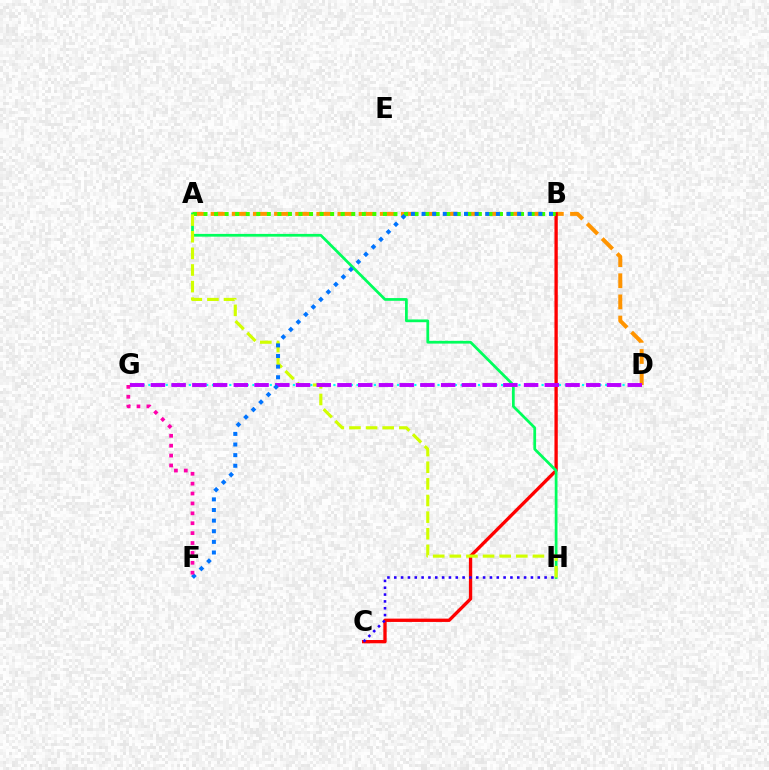{('A', 'D'): [{'color': '#ff9400', 'line_style': 'dashed', 'thickness': 2.87}], ('B', 'C'): [{'color': '#ff0000', 'line_style': 'solid', 'thickness': 2.39}], ('A', 'H'): [{'color': '#00ff5c', 'line_style': 'solid', 'thickness': 1.98}, {'color': '#d1ff00', 'line_style': 'dashed', 'thickness': 2.26}], ('D', 'G'): [{'color': '#00fff6', 'line_style': 'dotted', 'thickness': 1.57}, {'color': '#b900ff', 'line_style': 'dashed', 'thickness': 2.82}], ('A', 'B'): [{'color': '#3dff00', 'line_style': 'dotted', 'thickness': 2.87}], ('C', 'H'): [{'color': '#2500ff', 'line_style': 'dotted', 'thickness': 1.86}], ('B', 'F'): [{'color': '#0074ff', 'line_style': 'dotted', 'thickness': 2.89}], ('F', 'G'): [{'color': '#ff00ac', 'line_style': 'dotted', 'thickness': 2.69}]}